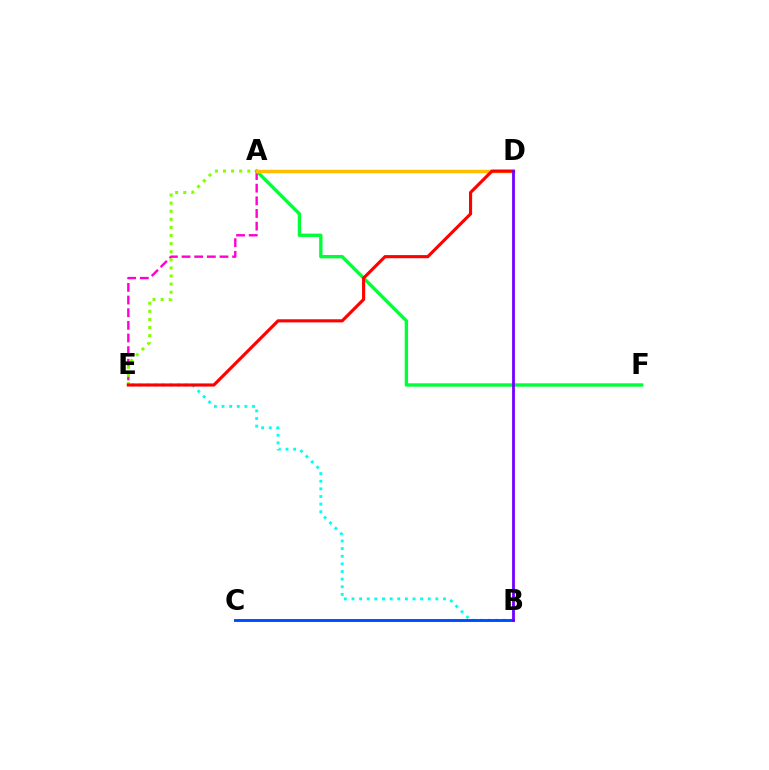{('B', 'E'): [{'color': '#00fff6', 'line_style': 'dotted', 'thickness': 2.07}], ('B', 'C'): [{'color': '#004bff', 'line_style': 'solid', 'thickness': 2.1}], ('A', 'E'): [{'color': '#ff00cf', 'line_style': 'dashed', 'thickness': 1.72}, {'color': '#84ff00', 'line_style': 'dotted', 'thickness': 2.2}], ('A', 'F'): [{'color': '#00ff39', 'line_style': 'solid', 'thickness': 2.42}], ('A', 'D'): [{'color': '#ffbd00', 'line_style': 'solid', 'thickness': 2.5}], ('D', 'E'): [{'color': '#ff0000', 'line_style': 'solid', 'thickness': 2.25}], ('B', 'D'): [{'color': '#7200ff', 'line_style': 'solid', 'thickness': 2.01}]}